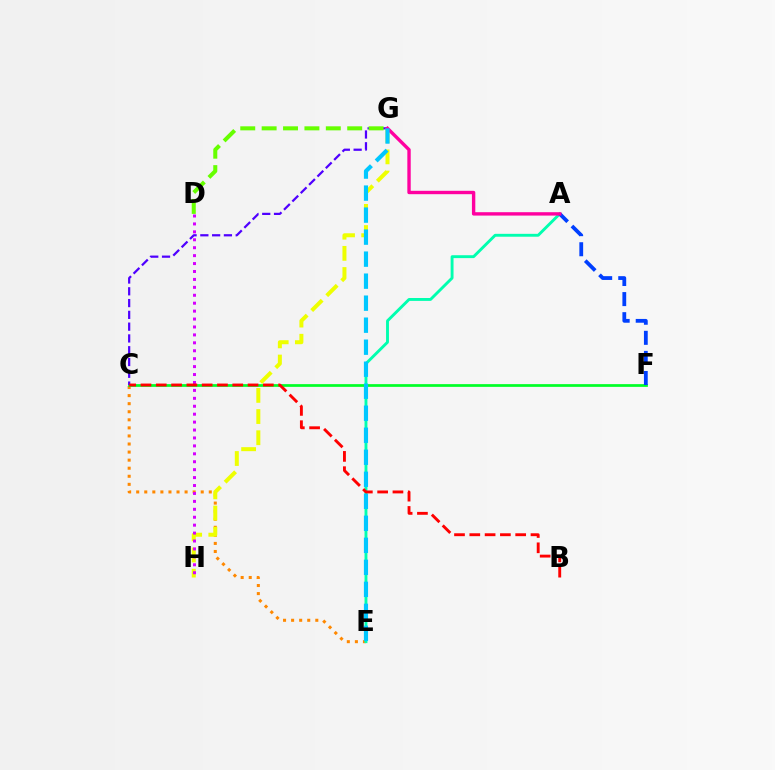{('C', 'E'): [{'color': '#ff8800', 'line_style': 'dotted', 'thickness': 2.19}], ('C', 'F'): [{'color': '#00ff27', 'line_style': 'solid', 'thickness': 1.96}], ('A', 'E'): [{'color': '#00ffaf', 'line_style': 'solid', 'thickness': 2.08}], ('C', 'G'): [{'color': '#4f00ff', 'line_style': 'dashed', 'thickness': 1.6}], ('G', 'H'): [{'color': '#eeff00', 'line_style': 'dashed', 'thickness': 2.87}], ('A', 'F'): [{'color': '#003fff', 'line_style': 'dashed', 'thickness': 2.73}], ('A', 'G'): [{'color': '#ff00a0', 'line_style': 'solid', 'thickness': 2.43}], ('E', 'G'): [{'color': '#00c7ff', 'line_style': 'dashed', 'thickness': 2.99}], ('D', 'H'): [{'color': '#d600ff', 'line_style': 'dotted', 'thickness': 2.15}], ('B', 'C'): [{'color': '#ff0000', 'line_style': 'dashed', 'thickness': 2.08}], ('D', 'G'): [{'color': '#66ff00', 'line_style': 'dashed', 'thickness': 2.91}]}